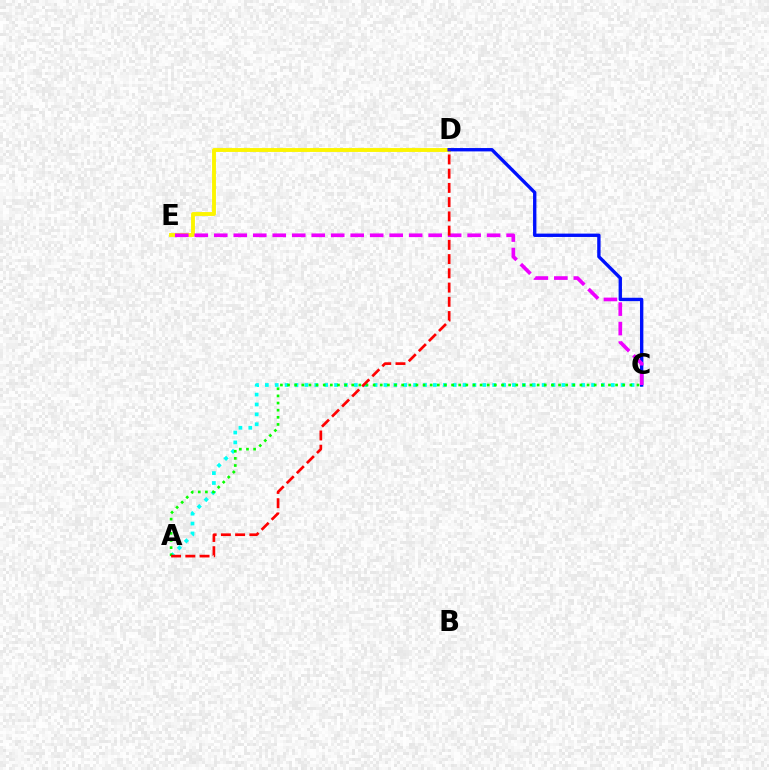{('D', 'E'): [{'color': '#fcf500', 'line_style': 'solid', 'thickness': 2.8}], ('A', 'C'): [{'color': '#00fff6', 'line_style': 'dotted', 'thickness': 2.69}, {'color': '#08ff00', 'line_style': 'dotted', 'thickness': 1.94}], ('C', 'D'): [{'color': '#0010ff', 'line_style': 'solid', 'thickness': 2.42}], ('C', 'E'): [{'color': '#ee00ff', 'line_style': 'dashed', 'thickness': 2.65}], ('A', 'D'): [{'color': '#ff0000', 'line_style': 'dashed', 'thickness': 1.93}]}